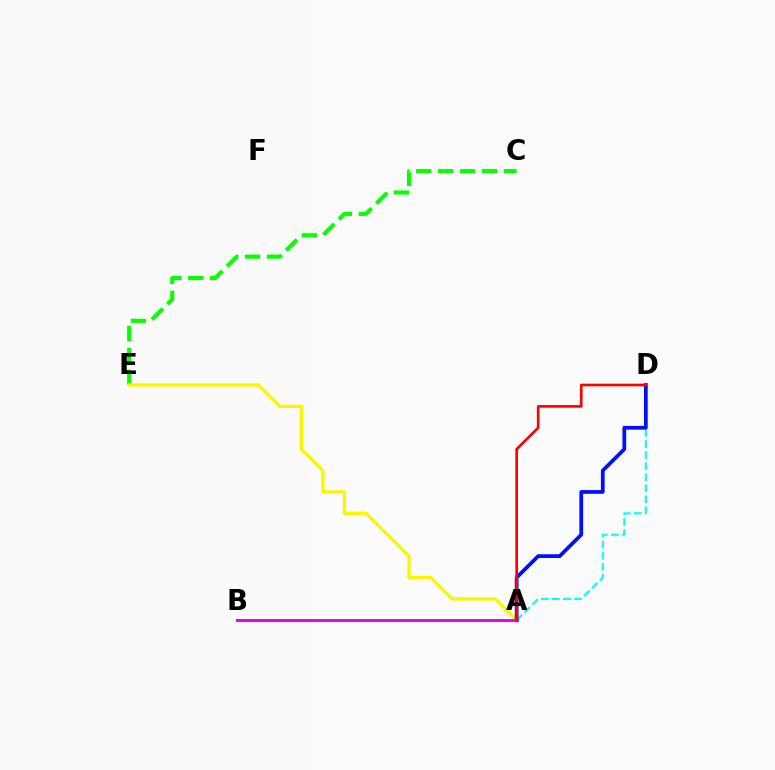{('C', 'E'): [{'color': '#08ff00', 'line_style': 'dashed', 'thickness': 2.97}], ('A', 'E'): [{'color': '#fcf500', 'line_style': 'solid', 'thickness': 2.39}], ('A', 'D'): [{'color': '#00fff6', 'line_style': 'dashed', 'thickness': 1.5}, {'color': '#0010ff', 'line_style': 'solid', 'thickness': 2.7}, {'color': '#ff0000', 'line_style': 'solid', 'thickness': 1.92}], ('A', 'B'): [{'color': '#ee00ff', 'line_style': 'solid', 'thickness': 2.16}]}